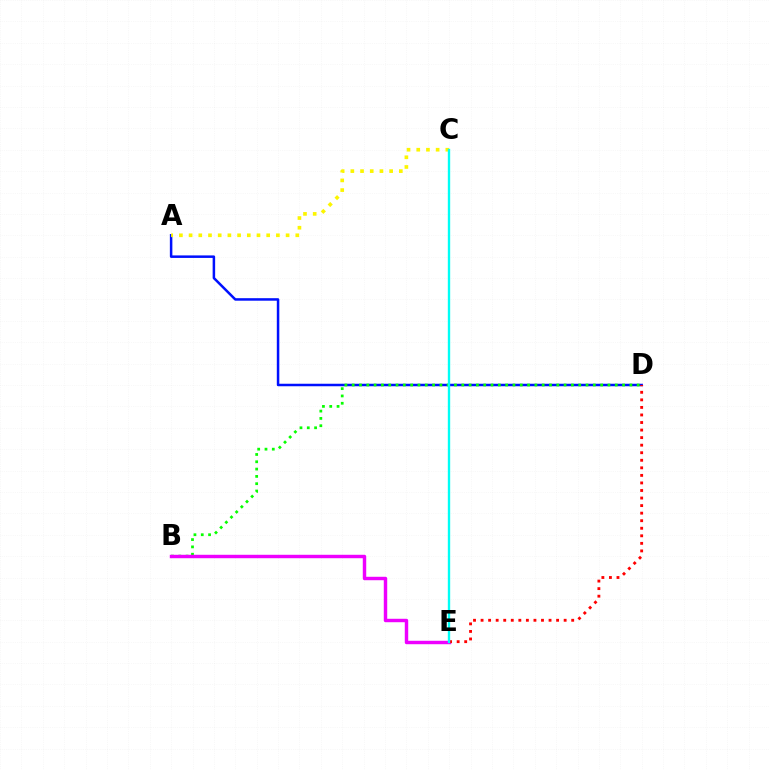{('A', 'D'): [{'color': '#0010ff', 'line_style': 'solid', 'thickness': 1.81}], ('B', 'D'): [{'color': '#08ff00', 'line_style': 'dotted', 'thickness': 1.99}], ('B', 'E'): [{'color': '#ee00ff', 'line_style': 'solid', 'thickness': 2.47}], ('D', 'E'): [{'color': '#ff0000', 'line_style': 'dotted', 'thickness': 2.05}], ('A', 'C'): [{'color': '#fcf500', 'line_style': 'dotted', 'thickness': 2.64}], ('C', 'E'): [{'color': '#00fff6', 'line_style': 'solid', 'thickness': 1.71}]}